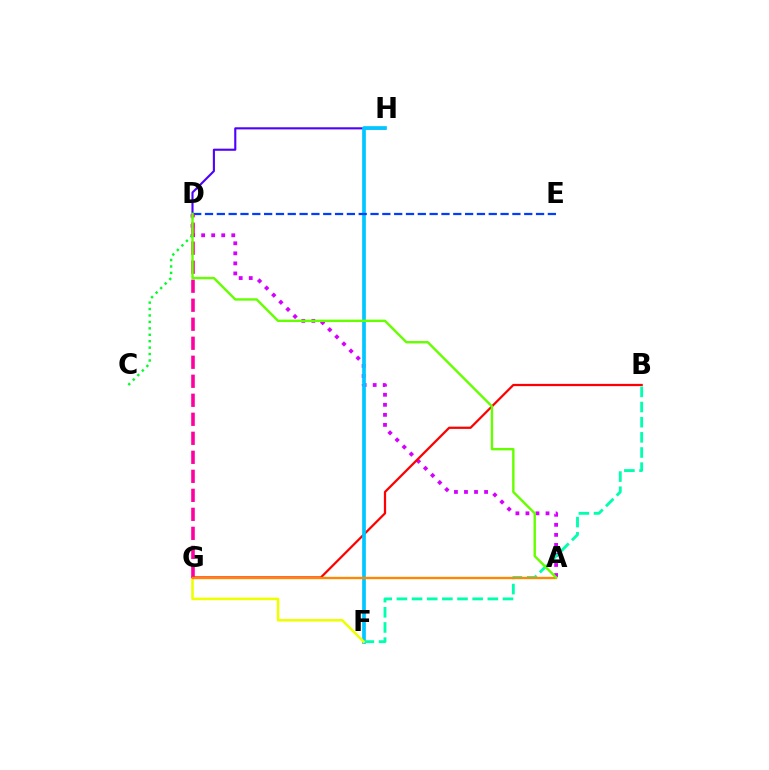{('D', 'H'): [{'color': '#4f00ff', 'line_style': 'solid', 'thickness': 1.52}], ('A', 'D'): [{'color': '#d600ff', 'line_style': 'dotted', 'thickness': 2.73}, {'color': '#66ff00', 'line_style': 'solid', 'thickness': 1.74}], ('B', 'G'): [{'color': '#ff0000', 'line_style': 'solid', 'thickness': 1.62}], ('F', 'H'): [{'color': '#00c7ff', 'line_style': 'solid', 'thickness': 2.66}], ('D', 'E'): [{'color': '#003fff', 'line_style': 'dashed', 'thickness': 1.61}], ('C', 'D'): [{'color': '#00ff27', 'line_style': 'dotted', 'thickness': 1.75}], ('B', 'F'): [{'color': '#00ffaf', 'line_style': 'dashed', 'thickness': 2.06}], ('F', 'G'): [{'color': '#eeff00', 'line_style': 'solid', 'thickness': 1.84}], ('D', 'G'): [{'color': '#ff00a0', 'line_style': 'dashed', 'thickness': 2.58}], ('A', 'G'): [{'color': '#ff8800', 'line_style': 'solid', 'thickness': 1.69}]}